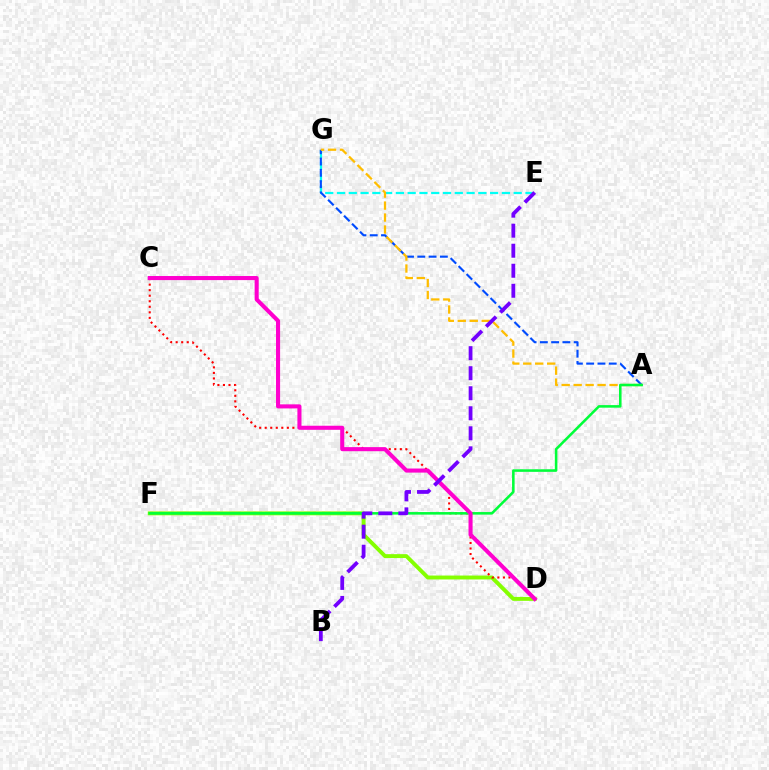{('D', 'F'): [{'color': '#84ff00', 'line_style': 'solid', 'thickness': 2.82}], ('C', 'D'): [{'color': '#ff0000', 'line_style': 'dotted', 'thickness': 1.5}, {'color': '#ff00cf', 'line_style': 'solid', 'thickness': 2.93}], ('E', 'G'): [{'color': '#00fff6', 'line_style': 'dashed', 'thickness': 1.6}], ('A', 'G'): [{'color': '#004bff', 'line_style': 'dashed', 'thickness': 1.53}, {'color': '#ffbd00', 'line_style': 'dashed', 'thickness': 1.63}], ('A', 'F'): [{'color': '#00ff39', 'line_style': 'solid', 'thickness': 1.84}], ('B', 'E'): [{'color': '#7200ff', 'line_style': 'dashed', 'thickness': 2.72}]}